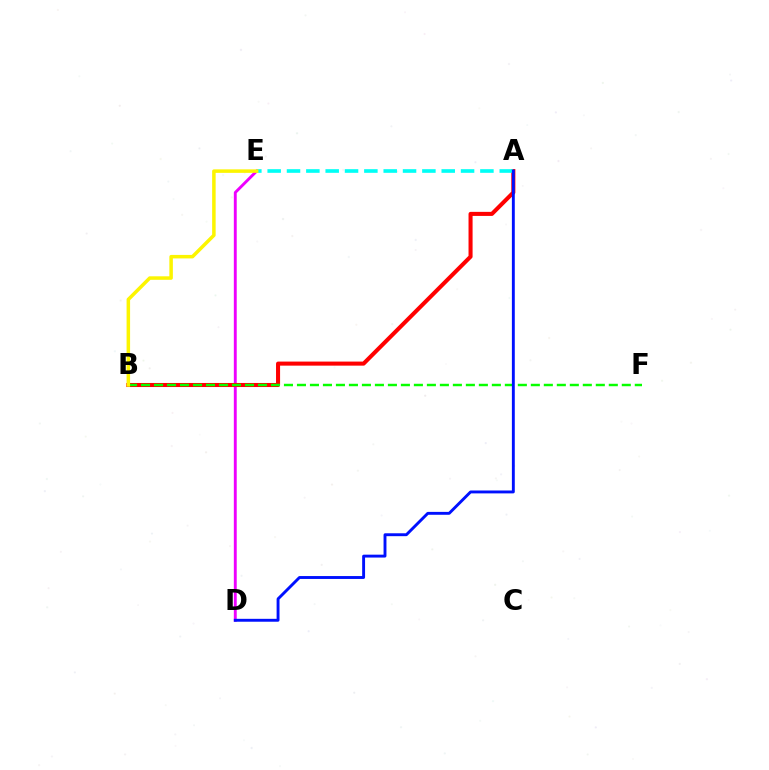{('D', 'E'): [{'color': '#ee00ff', 'line_style': 'solid', 'thickness': 2.08}], ('A', 'B'): [{'color': '#ff0000', 'line_style': 'solid', 'thickness': 2.92}], ('A', 'E'): [{'color': '#00fff6', 'line_style': 'dashed', 'thickness': 2.63}], ('B', 'F'): [{'color': '#08ff00', 'line_style': 'dashed', 'thickness': 1.77}], ('A', 'D'): [{'color': '#0010ff', 'line_style': 'solid', 'thickness': 2.09}], ('B', 'E'): [{'color': '#fcf500', 'line_style': 'solid', 'thickness': 2.52}]}